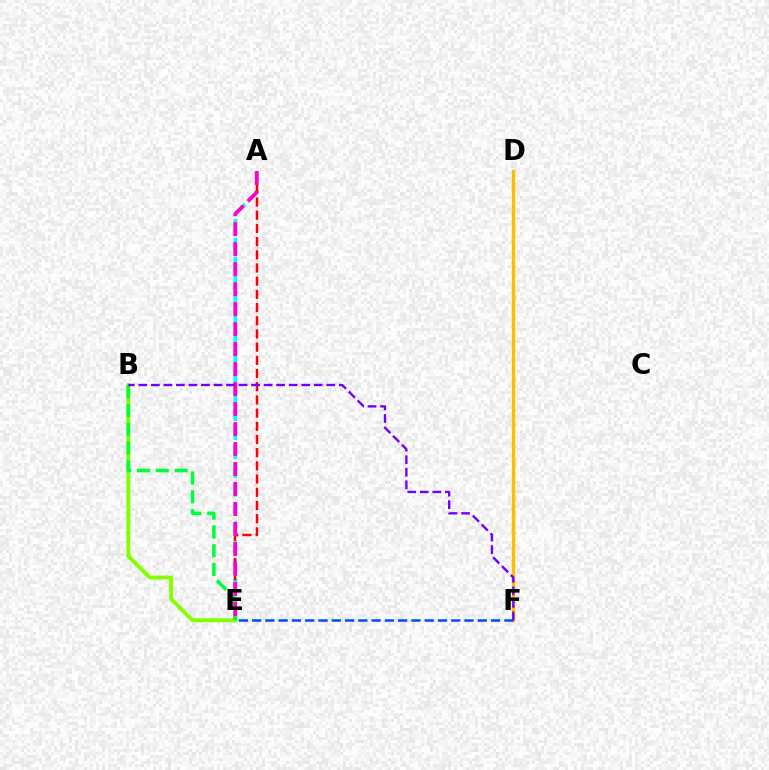{('D', 'F'): [{'color': '#ffbd00', 'line_style': 'solid', 'thickness': 2.43}], ('A', 'E'): [{'color': '#00fff6', 'line_style': 'dashed', 'thickness': 2.57}, {'color': '#ff0000', 'line_style': 'dashed', 'thickness': 1.79}, {'color': '#ff00cf', 'line_style': 'dashed', 'thickness': 2.72}], ('B', 'E'): [{'color': '#84ff00', 'line_style': 'solid', 'thickness': 2.81}, {'color': '#00ff39', 'line_style': 'dashed', 'thickness': 2.56}], ('E', 'F'): [{'color': '#004bff', 'line_style': 'dashed', 'thickness': 1.8}], ('B', 'F'): [{'color': '#7200ff', 'line_style': 'dashed', 'thickness': 1.7}]}